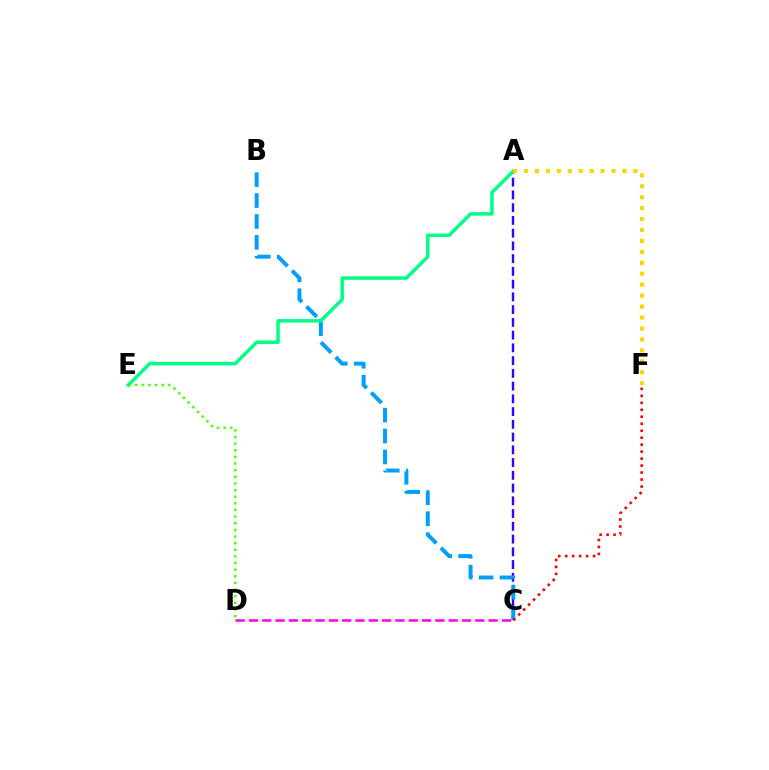{('A', 'C'): [{'color': '#3700ff', 'line_style': 'dashed', 'thickness': 1.73}], ('B', 'C'): [{'color': '#009eff', 'line_style': 'dashed', 'thickness': 2.84}], ('C', 'F'): [{'color': '#ff0000', 'line_style': 'dotted', 'thickness': 1.9}], ('C', 'D'): [{'color': '#ff00ed', 'line_style': 'dashed', 'thickness': 1.81}], ('A', 'E'): [{'color': '#00ff86', 'line_style': 'solid', 'thickness': 2.5}], ('D', 'E'): [{'color': '#4fff00', 'line_style': 'dotted', 'thickness': 1.8}], ('A', 'F'): [{'color': '#ffd500', 'line_style': 'dotted', 'thickness': 2.97}]}